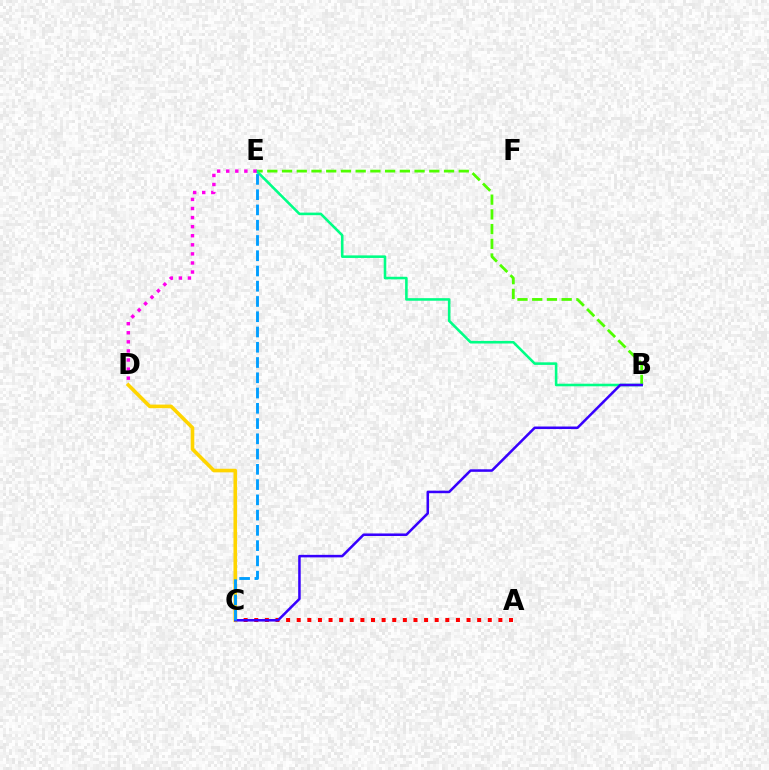{('B', 'E'): [{'color': '#4fff00', 'line_style': 'dashed', 'thickness': 2.0}, {'color': '#00ff86', 'line_style': 'solid', 'thickness': 1.86}], ('A', 'C'): [{'color': '#ff0000', 'line_style': 'dotted', 'thickness': 2.88}], ('C', 'D'): [{'color': '#ffd500', 'line_style': 'solid', 'thickness': 2.59}], ('B', 'C'): [{'color': '#3700ff', 'line_style': 'solid', 'thickness': 1.82}], ('C', 'E'): [{'color': '#009eff', 'line_style': 'dashed', 'thickness': 2.07}], ('D', 'E'): [{'color': '#ff00ed', 'line_style': 'dotted', 'thickness': 2.47}]}